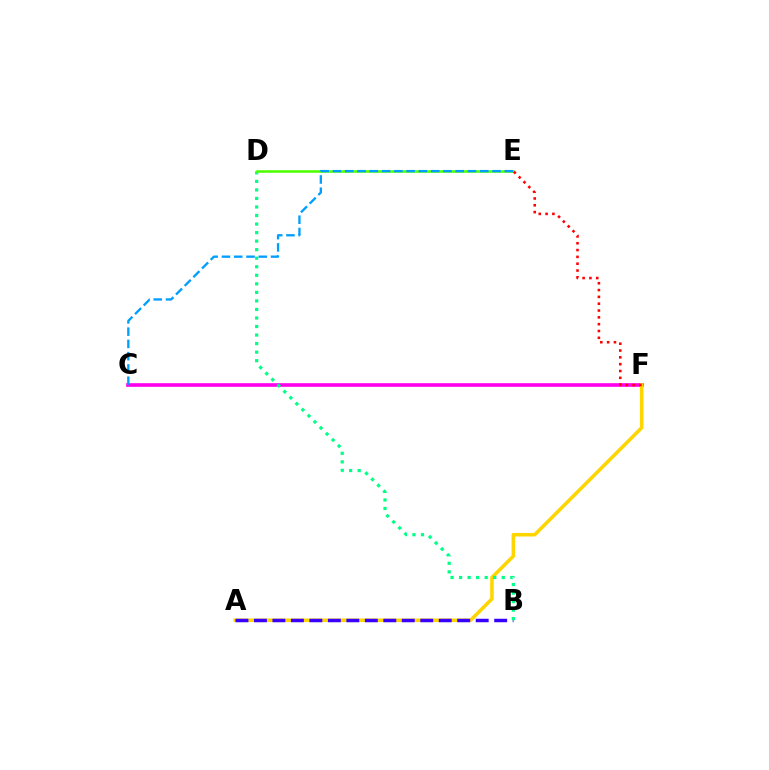{('C', 'F'): [{'color': '#ff00ed', 'line_style': 'solid', 'thickness': 2.61}], ('A', 'F'): [{'color': '#ffd500', 'line_style': 'solid', 'thickness': 2.55}], ('A', 'B'): [{'color': '#3700ff', 'line_style': 'dashed', 'thickness': 2.51}], ('B', 'D'): [{'color': '#00ff86', 'line_style': 'dotted', 'thickness': 2.32}], ('D', 'E'): [{'color': '#4fff00', 'line_style': 'solid', 'thickness': 1.84}], ('E', 'F'): [{'color': '#ff0000', 'line_style': 'dotted', 'thickness': 1.85}], ('C', 'E'): [{'color': '#009eff', 'line_style': 'dashed', 'thickness': 1.67}]}